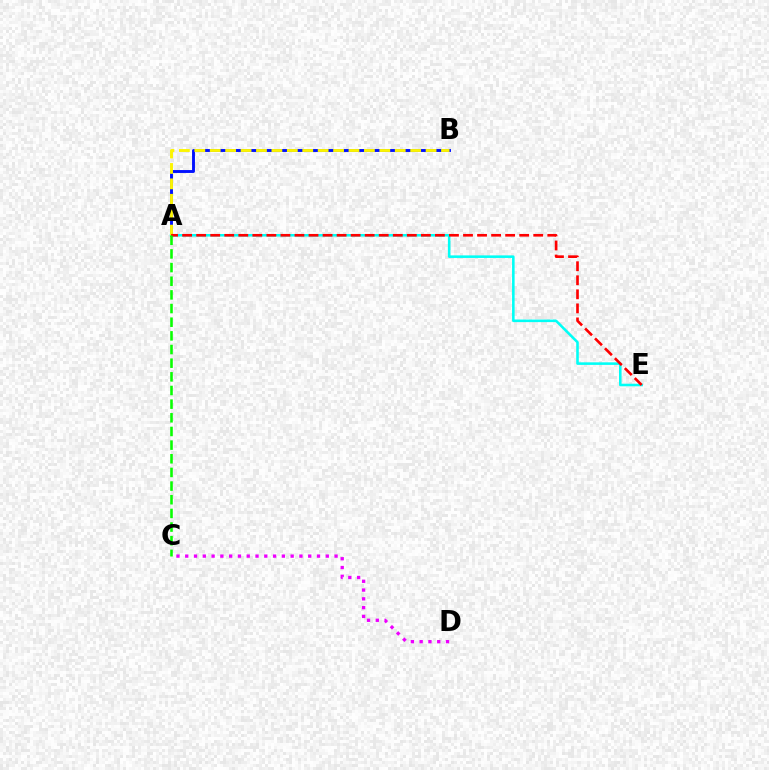{('A', 'B'): [{'color': '#0010ff', 'line_style': 'solid', 'thickness': 2.08}, {'color': '#fcf500', 'line_style': 'dashed', 'thickness': 2.09}], ('A', 'E'): [{'color': '#00fff6', 'line_style': 'solid', 'thickness': 1.85}, {'color': '#ff0000', 'line_style': 'dashed', 'thickness': 1.91}], ('C', 'D'): [{'color': '#ee00ff', 'line_style': 'dotted', 'thickness': 2.39}], ('A', 'C'): [{'color': '#08ff00', 'line_style': 'dashed', 'thickness': 1.86}]}